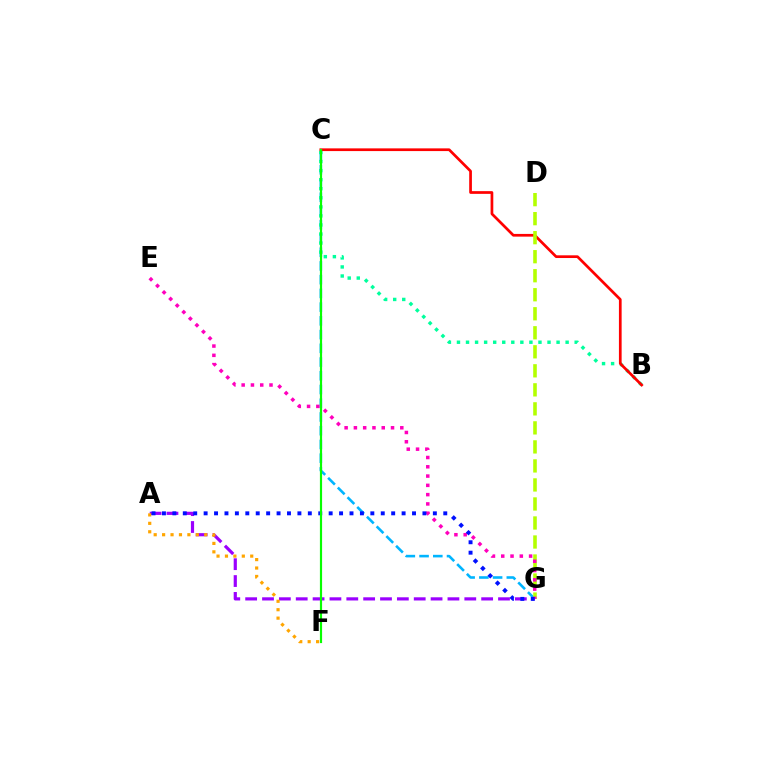{('C', 'G'): [{'color': '#00b5ff', 'line_style': 'dashed', 'thickness': 1.87}], ('B', 'C'): [{'color': '#00ff9d', 'line_style': 'dotted', 'thickness': 2.46}, {'color': '#ff0000', 'line_style': 'solid', 'thickness': 1.95}], ('A', 'G'): [{'color': '#9b00ff', 'line_style': 'dashed', 'thickness': 2.29}, {'color': '#0010ff', 'line_style': 'dotted', 'thickness': 2.83}], ('A', 'F'): [{'color': '#ffa500', 'line_style': 'dotted', 'thickness': 2.29}], ('D', 'G'): [{'color': '#b3ff00', 'line_style': 'dashed', 'thickness': 2.58}], ('E', 'G'): [{'color': '#ff00bd', 'line_style': 'dotted', 'thickness': 2.52}], ('C', 'F'): [{'color': '#08ff00', 'line_style': 'solid', 'thickness': 1.57}]}